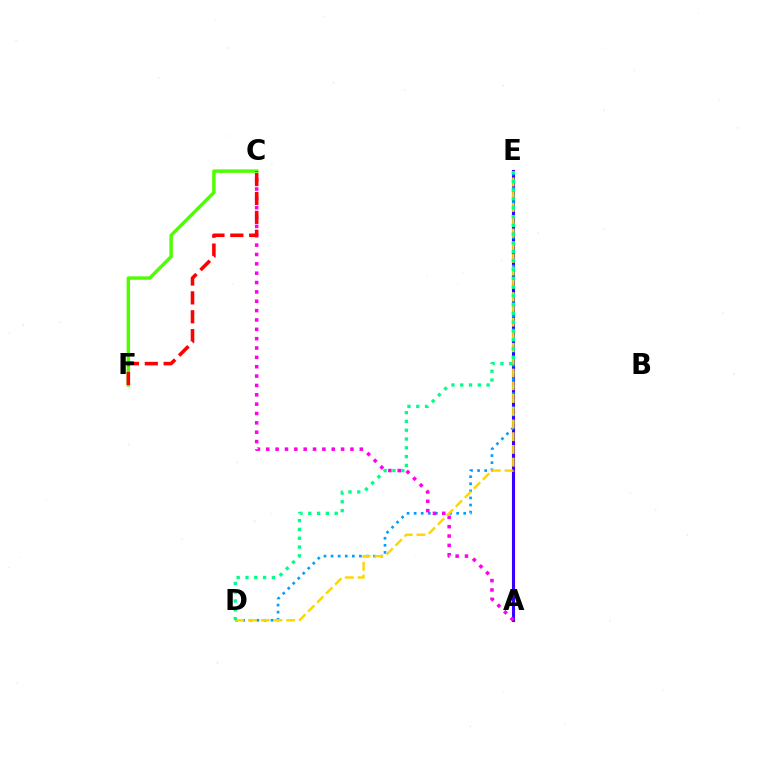{('C', 'F'): [{'color': '#4fff00', 'line_style': 'solid', 'thickness': 2.47}, {'color': '#ff0000', 'line_style': 'dashed', 'thickness': 2.56}], ('A', 'E'): [{'color': '#3700ff', 'line_style': 'solid', 'thickness': 2.22}], ('D', 'E'): [{'color': '#009eff', 'line_style': 'dotted', 'thickness': 1.92}, {'color': '#ffd500', 'line_style': 'dashed', 'thickness': 1.73}, {'color': '#00ff86', 'line_style': 'dotted', 'thickness': 2.39}], ('A', 'C'): [{'color': '#ff00ed', 'line_style': 'dotted', 'thickness': 2.54}]}